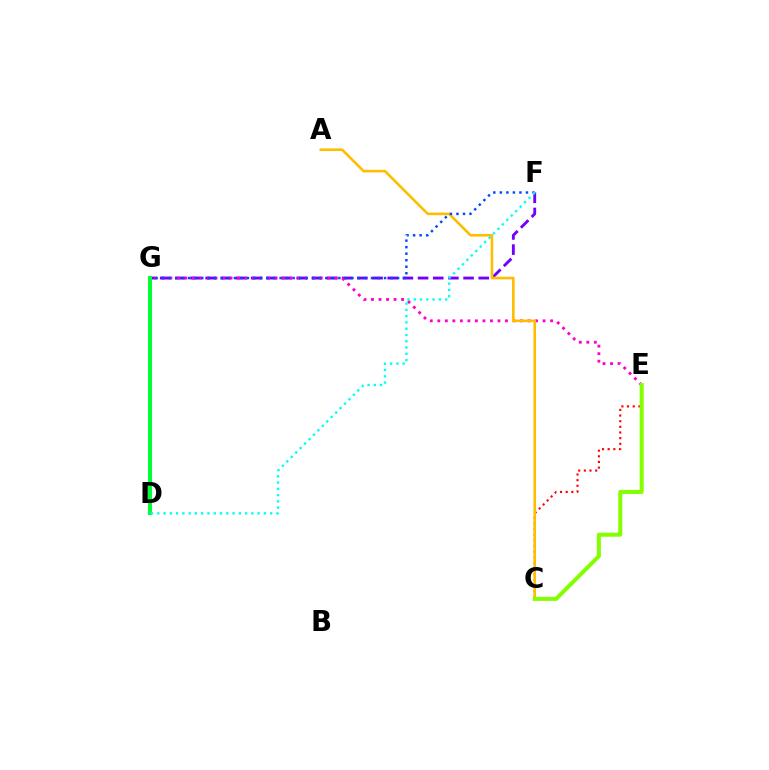{('C', 'E'): [{'color': '#ff0000', 'line_style': 'dotted', 'thickness': 1.54}, {'color': '#84ff00', 'line_style': 'solid', 'thickness': 2.89}], ('F', 'G'): [{'color': '#7200ff', 'line_style': 'dashed', 'thickness': 2.06}, {'color': '#004bff', 'line_style': 'dotted', 'thickness': 1.77}], ('E', 'G'): [{'color': '#ff00cf', 'line_style': 'dotted', 'thickness': 2.04}], ('A', 'C'): [{'color': '#ffbd00', 'line_style': 'solid', 'thickness': 1.88}], ('D', 'G'): [{'color': '#00ff39', 'line_style': 'solid', 'thickness': 2.89}], ('D', 'F'): [{'color': '#00fff6', 'line_style': 'dotted', 'thickness': 1.7}]}